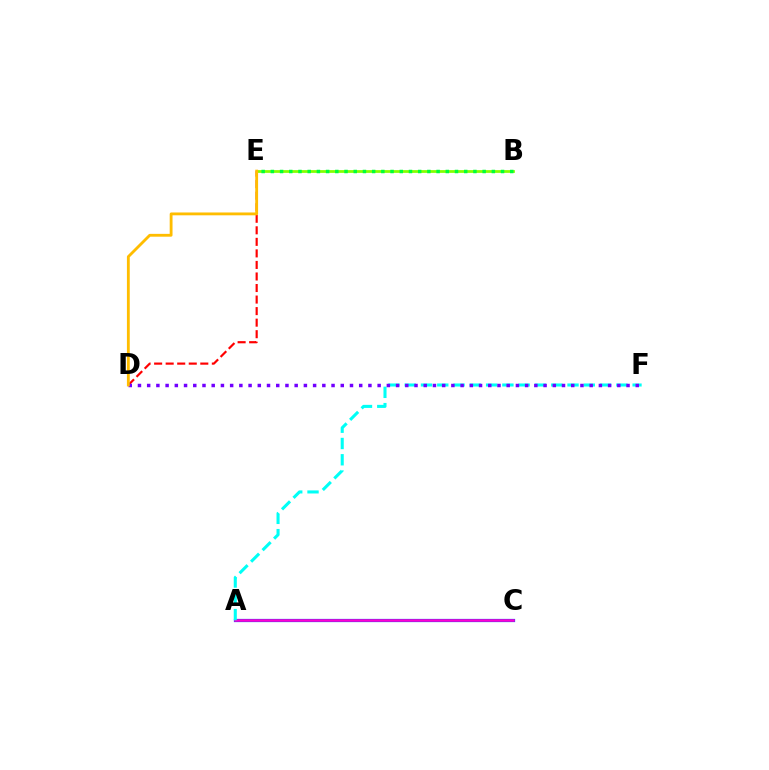{('A', 'C'): [{'color': '#004bff', 'line_style': 'solid', 'thickness': 2.32}, {'color': '#ff00cf', 'line_style': 'solid', 'thickness': 1.8}], ('D', 'E'): [{'color': '#ff0000', 'line_style': 'dashed', 'thickness': 1.57}, {'color': '#ffbd00', 'line_style': 'solid', 'thickness': 2.04}], ('B', 'E'): [{'color': '#84ff00', 'line_style': 'solid', 'thickness': 1.98}, {'color': '#00ff39', 'line_style': 'dotted', 'thickness': 2.5}], ('A', 'F'): [{'color': '#00fff6', 'line_style': 'dashed', 'thickness': 2.21}], ('D', 'F'): [{'color': '#7200ff', 'line_style': 'dotted', 'thickness': 2.5}]}